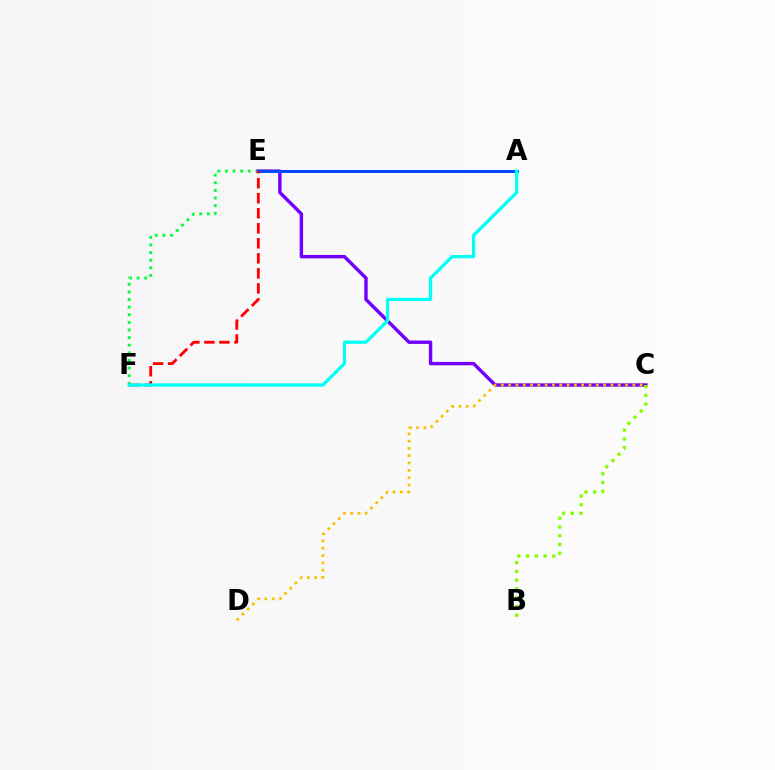{('E', 'F'): [{'color': '#00ff39', 'line_style': 'dotted', 'thickness': 2.07}, {'color': '#ff0000', 'line_style': 'dashed', 'thickness': 2.04}], ('A', 'E'): [{'color': '#ff00cf', 'line_style': 'dashed', 'thickness': 1.91}, {'color': '#004bff', 'line_style': 'solid', 'thickness': 2.15}], ('C', 'E'): [{'color': '#7200ff', 'line_style': 'solid', 'thickness': 2.46}], ('C', 'D'): [{'color': '#ffbd00', 'line_style': 'dotted', 'thickness': 1.99}], ('B', 'C'): [{'color': '#84ff00', 'line_style': 'dotted', 'thickness': 2.38}], ('A', 'F'): [{'color': '#00fff6', 'line_style': 'solid', 'thickness': 2.34}]}